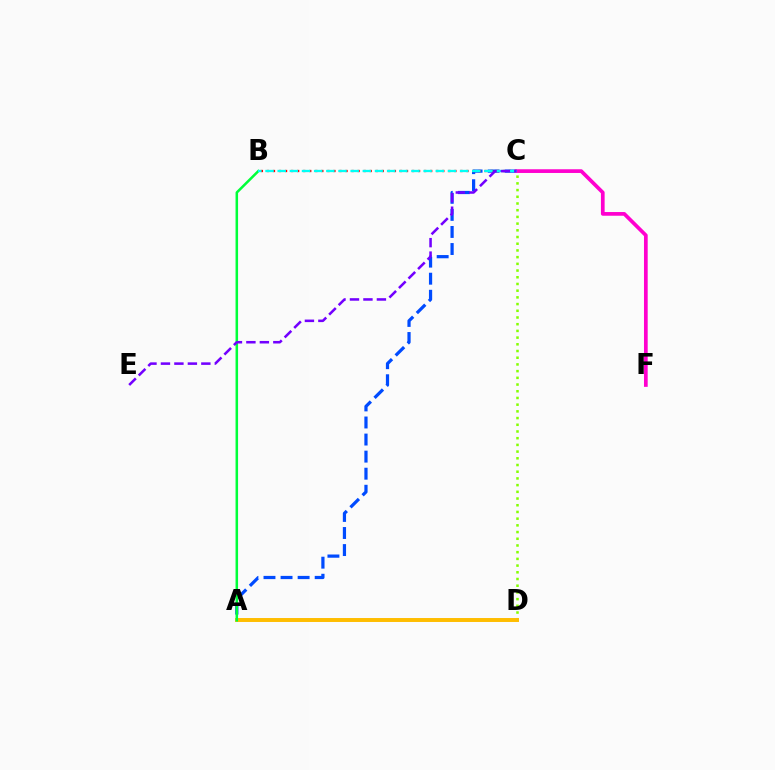{('A', 'C'): [{'color': '#004bff', 'line_style': 'dashed', 'thickness': 2.32}], ('C', 'D'): [{'color': '#84ff00', 'line_style': 'dotted', 'thickness': 1.82}], ('B', 'C'): [{'color': '#ff0000', 'line_style': 'dotted', 'thickness': 1.64}, {'color': '#00fff6', 'line_style': 'dashed', 'thickness': 1.65}], ('C', 'F'): [{'color': '#ff00cf', 'line_style': 'solid', 'thickness': 2.67}], ('A', 'D'): [{'color': '#ffbd00', 'line_style': 'solid', 'thickness': 2.84}], ('A', 'B'): [{'color': '#00ff39', 'line_style': 'solid', 'thickness': 1.82}], ('C', 'E'): [{'color': '#7200ff', 'line_style': 'dashed', 'thickness': 1.83}]}